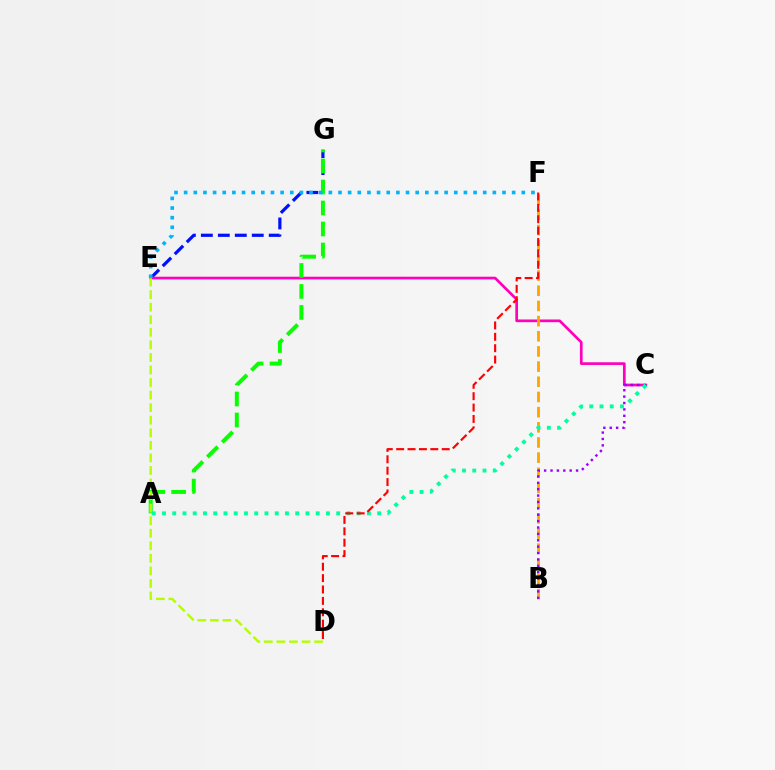{('E', 'G'): [{'color': '#0010ff', 'line_style': 'dashed', 'thickness': 2.3}], ('C', 'E'): [{'color': '#ff00bd', 'line_style': 'solid', 'thickness': 1.94}], ('B', 'F'): [{'color': '#ffa500', 'line_style': 'dashed', 'thickness': 2.06}], ('B', 'C'): [{'color': '#9b00ff', 'line_style': 'dotted', 'thickness': 1.74}], ('A', 'G'): [{'color': '#08ff00', 'line_style': 'dashed', 'thickness': 2.85}], ('A', 'C'): [{'color': '#00ff9d', 'line_style': 'dotted', 'thickness': 2.78}], ('D', 'F'): [{'color': '#ff0000', 'line_style': 'dashed', 'thickness': 1.55}], ('D', 'E'): [{'color': '#b3ff00', 'line_style': 'dashed', 'thickness': 1.71}], ('E', 'F'): [{'color': '#00b5ff', 'line_style': 'dotted', 'thickness': 2.62}]}